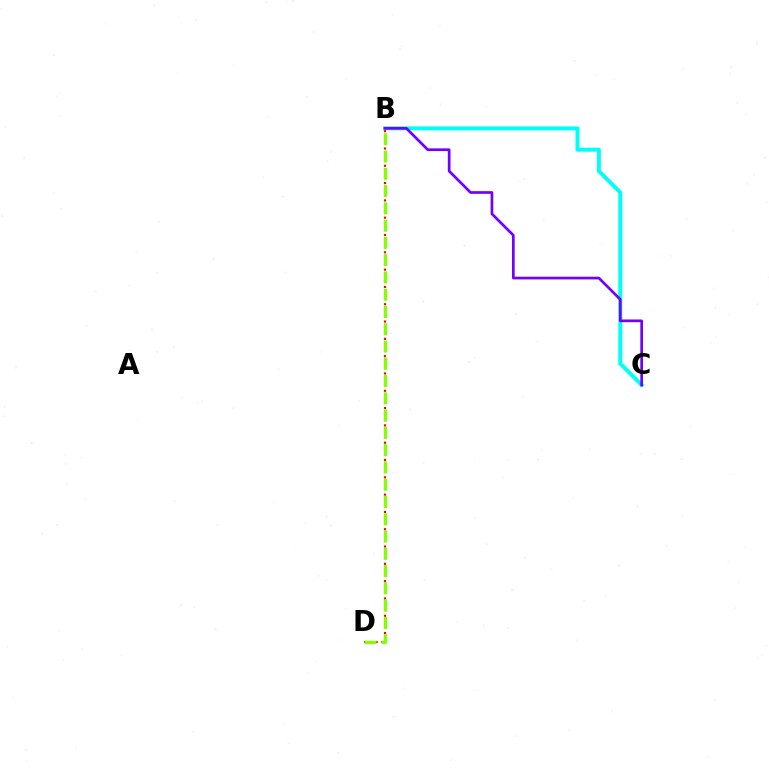{('B', 'C'): [{'color': '#00fff6', 'line_style': 'solid', 'thickness': 2.85}, {'color': '#7200ff', 'line_style': 'solid', 'thickness': 1.95}], ('B', 'D'): [{'color': '#ff0000', 'line_style': 'dotted', 'thickness': 1.57}, {'color': '#84ff00', 'line_style': 'dashed', 'thickness': 2.35}]}